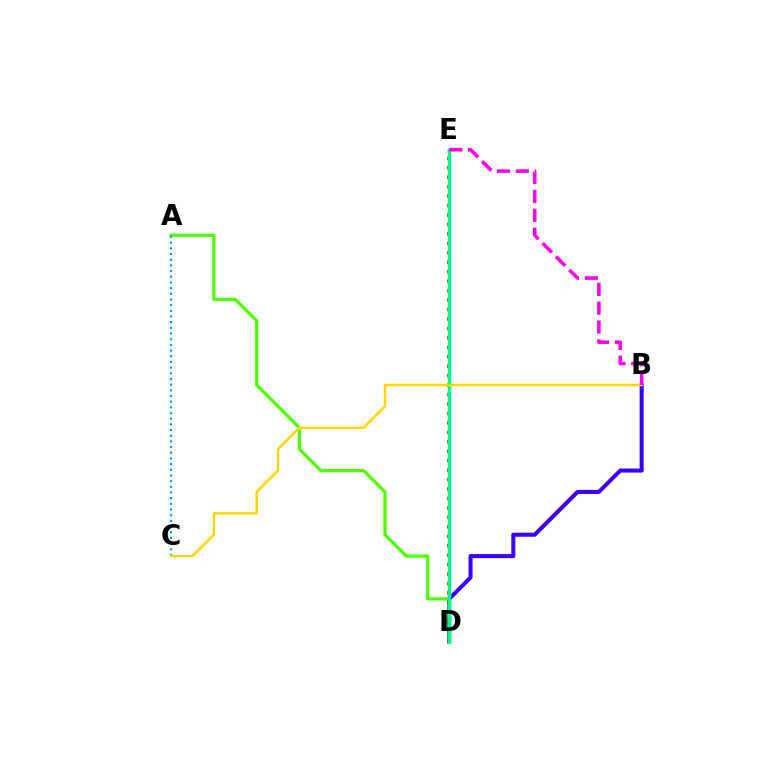{('B', 'D'): [{'color': '#3700ff', 'line_style': 'solid', 'thickness': 2.92}], ('A', 'D'): [{'color': '#4fff00', 'line_style': 'solid', 'thickness': 2.33}], ('D', 'E'): [{'color': '#ff0000', 'line_style': 'dotted', 'thickness': 2.57}, {'color': '#00ff86', 'line_style': 'solid', 'thickness': 2.44}], ('A', 'C'): [{'color': '#009eff', 'line_style': 'dotted', 'thickness': 1.54}], ('B', 'C'): [{'color': '#ffd500', 'line_style': 'solid', 'thickness': 1.75}], ('B', 'E'): [{'color': '#ff00ed', 'line_style': 'dashed', 'thickness': 2.56}]}